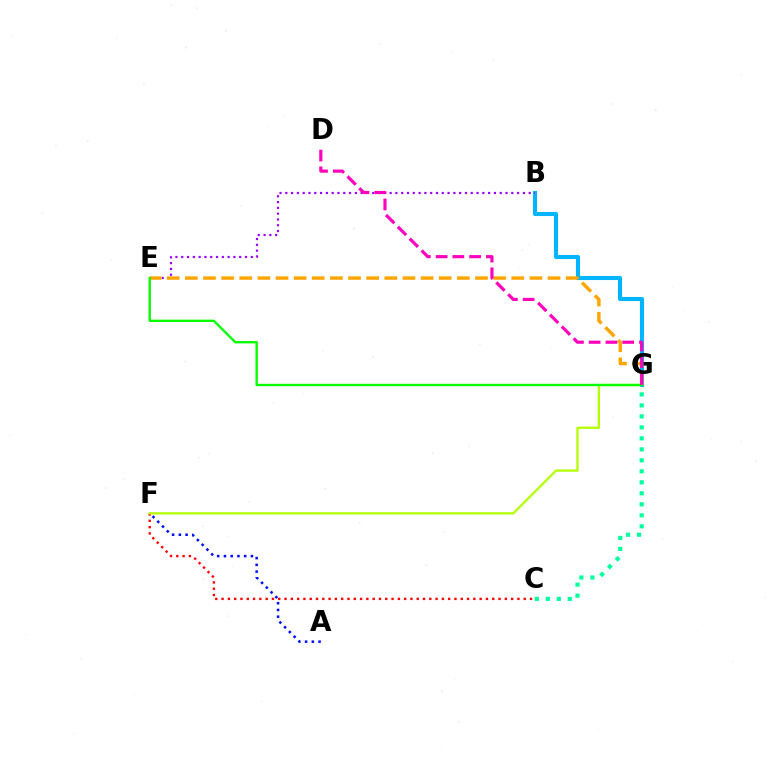{('C', 'F'): [{'color': '#ff0000', 'line_style': 'dotted', 'thickness': 1.71}], ('A', 'F'): [{'color': '#0010ff', 'line_style': 'dotted', 'thickness': 1.83}], ('B', 'G'): [{'color': '#00b5ff', 'line_style': 'solid', 'thickness': 2.95}], ('B', 'E'): [{'color': '#9b00ff', 'line_style': 'dotted', 'thickness': 1.57}], ('E', 'G'): [{'color': '#ffa500', 'line_style': 'dashed', 'thickness': 2.46}, {'color': '#08ff00', 'line_style': 'solid', 'thickness': 1.72}], ('F', 'G'): [{'color': '#b3ff00', 'line_style': 'solid', 'thickness': 1.64}], ('C', 'G'): [{'color': '#00ff9d', 'line_style': 'dotted', 'thickness': 2.99}], ('D', 'G'): [{'color': '#ff00bd', 'line_style': 'dashed', 'thickness': 2.28}]}